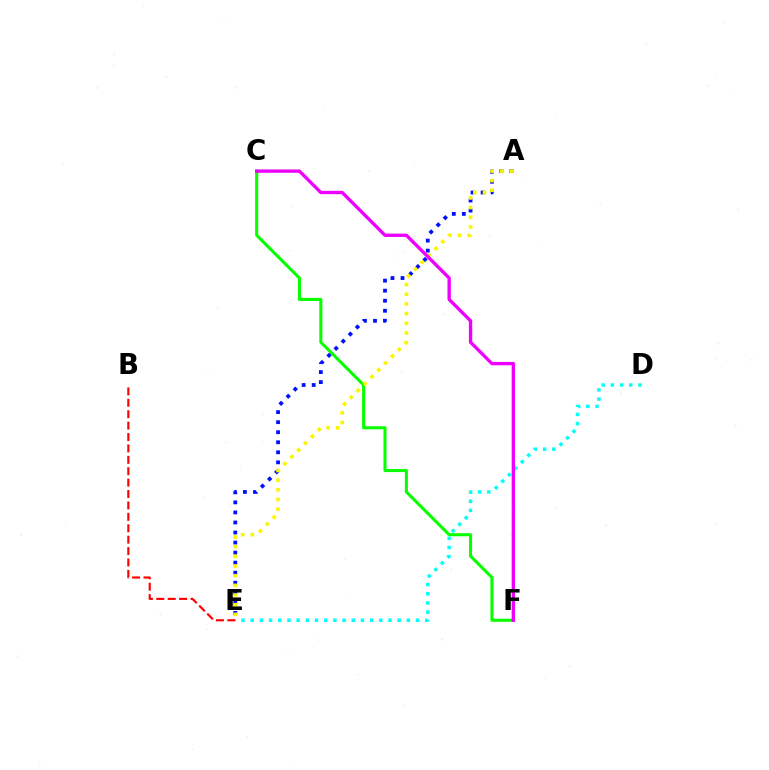{('D', 'E'): [{'color': '#00fff6', 'line_style': 'dotted', 'thickness': 2.5}], ('C', 'F'): [{'color': '#08ff00', 'line_style': 'solid', 'thickness': 2.21}, {'color': '#ee00ff', 'line_style': 'solid', 'thickness': 2.4}], ('A', 'E'): [{'color': '#0010ff', 'line_style': 'dotted', 'thickness': 2.73}, {'color': '#fcf500', 'line_style': 'dotted', 'thickness': 2.63}], ('B', 'E'): [{'color': '#ff0000', 'line_style': 'dashed', 'thickness': 1.55}]}